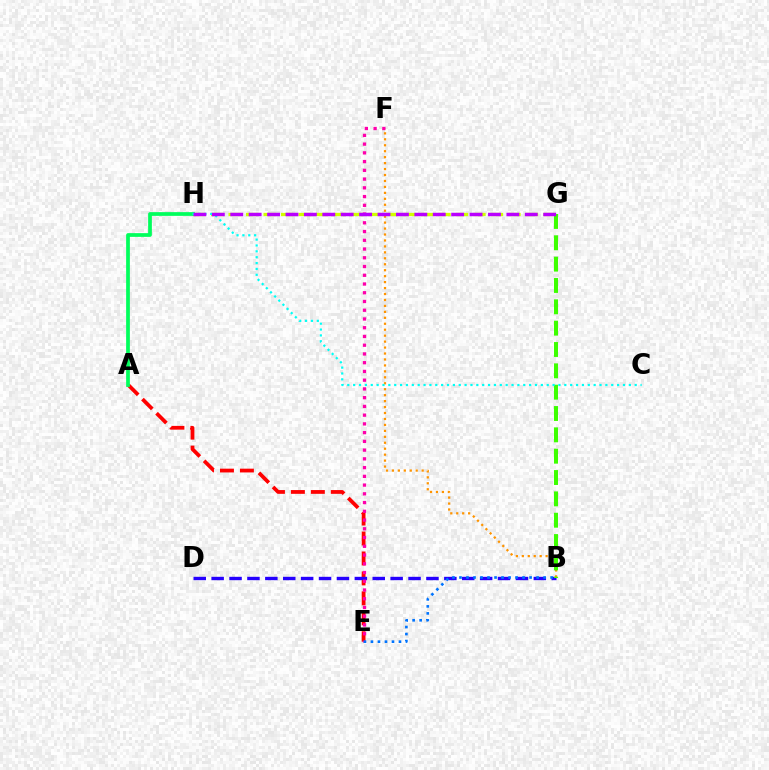{('A', 'E'): [{'color': '#ff0000', 'line_style': 'dashed', 'thickness': 2.71}], ('B', 'D'): [{'color': '#2500ff', 'line_style': 'dashed', 'thickness': 2.43}], ('B', 'F'): [{'color': '#ff9400', 'line_style': 'dotted', 'thickness': 1.62}], ('G', 'H'): [{'color': '#d1ff00', 'line_style': 'dashed', 'thickness': 2.38}, {'color': '#b900ff', 'line_style': 'dashed', 'thickness': 2.5}], ('B', 'G'): [{'color': '#3dff00', 'line_style': 'dashed', 'thickness': 2.9}], ('E', 'F'): [{'color': '#ff00ac', 'line_style': 'dotted', 'thickness': 2.38}], ('A', 'H'): [{'color': '#00ff5c', 'line_style': 'solid', 'thickness': 2.68}], ('C', 'H'): [{'color': '#00fff6', 'line_style': 'dotted', 'thickness': 1.59}], ('B', 'E'): [{'color': '#0074ff', 'line_style': 'dotted', 'thickness': 1.9}]}